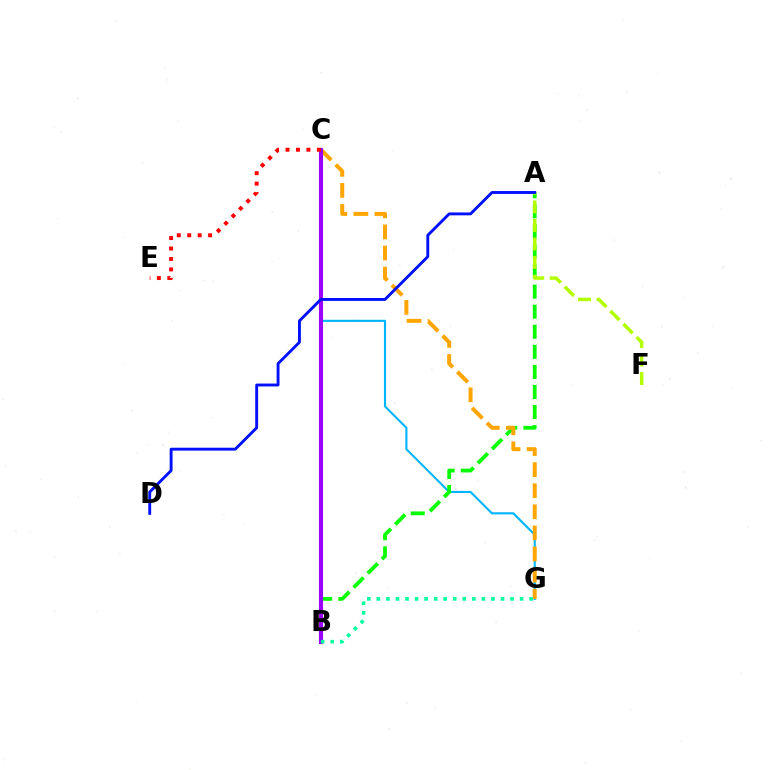{('C', 'G'): [{'color': '#00b5ff', 'line_style': 'solid', 'thickness': 1.53}, {'color': '#ffa500', 'line_style': 'dashed', 'thickness': 2.86}], ('B', 'C'): [{'color': '#ff00bd', 'line_style': 'dashed', 'thickness': 2.73}, {'color': '#9b00ff', 'line_style': 'solid', 'thickness': 2.95}], ('A', 'B'): [{'color': '#08ff00', 'line_style': 'dashed', 'thickness': 2.73}], ('A', 'F'): [{'color': '#b3ff00', 'line_style': 'dashed', 'thickness': 2.52}], ('A', 'D'): [{'color': '#0010ff', 'line_style': 'solid', 'thickness': 2.08}], ('B', 'G'): [{'color': '#00ff9d', 'line_style': 'dotted', 'thickness': 2.59}], ('C', 'E'): [{'color': '#ff0000', 'line_style': 'dotted', 'thickness': 2.84}]}